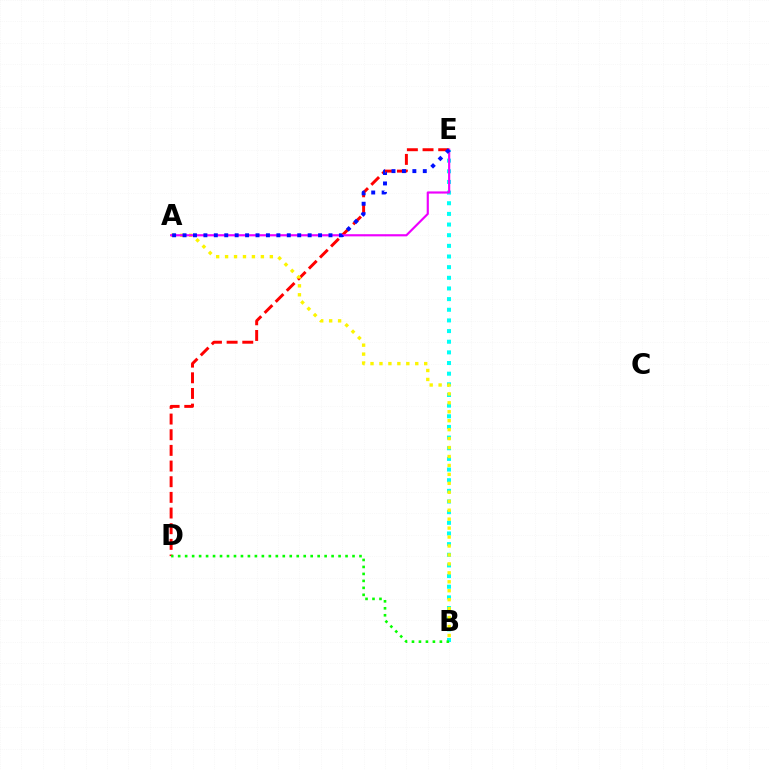{('D', 'E'): [{'color': '#ff0000', 'line_style': 'dashed', 'thickness': 2.13}], ('B', 'E'): [{'color': '#00fff6', 'line_style': 'dotted', 'thickness': 2.89}], ('A', 'B'): [{'color': '#fcf500', 'line_style': 'dotted', 'thickness': 2.43}], ('A', 'E'): [{'color': '#ee00ff', 'line_style': 'solid', 'thickness': 1.56}, {'color': '#0010ff', 'line_style': 'dotted', 'thickness': 2.83}], ('B', 'D'): [{'color': '#08ff00', 'line_style': 'dotted', 'thickness': 1.89}]}